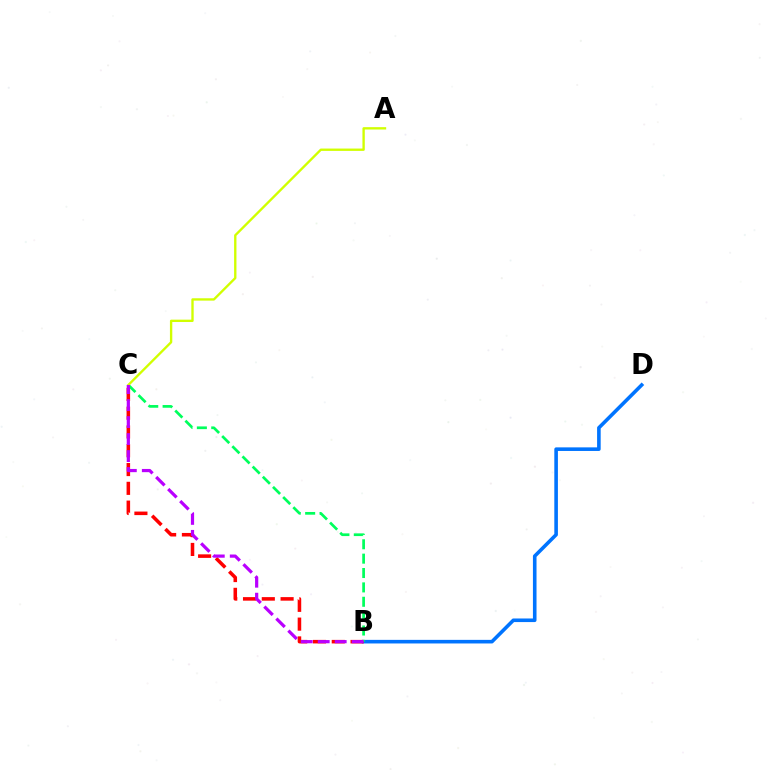{('B', 'D'): [{'color': '#0074ff', 'line_style': 'solid', 'thickness': 2.59}], ('B', 'C'): [{'color': '#ff0000', 'line_style': 'dashed', 'thickness': 2.55}, {'color': '#00ff5c', 'line_style': 'dashed', 'thickness': 1.95}, {'color': '#b900ff', 'line_style': 'dashed', 'thickness': 2.31}], ('A', 'C'): [{'color': '#d1ff00', 'line_style': 'solid', 'thickness': 1.69}]}